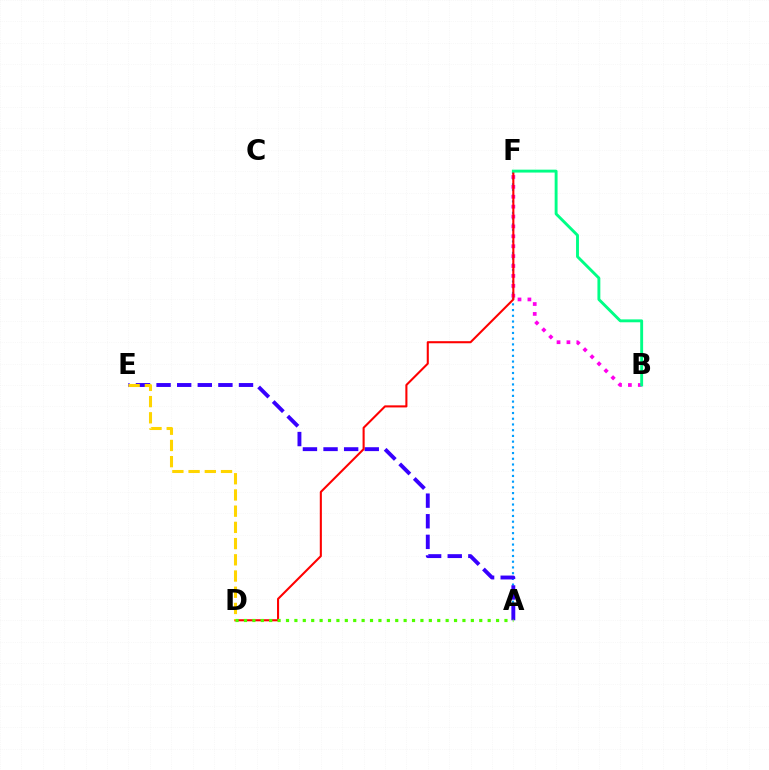{('A', 'F'): [{'color': '#009eff', 'line_style': 'dotted', 'thickness': 1.55}], ('B', 'F'): [{'color': '#ff00ed', 'line_style': 'dotted', 'thickness': 2.69}, {'color': '#00ff86', 'line_style': 'solid', 'thickness': 2.08}], ('A', 'E'): [{'color': '#3700ff', 'line_style': 'dashed', 'thickness': 2.8}], ('D', 'F'): [{'color': '#ff0000', 'line_style': 'solid', 'thickness': 1.5}], ('D', 'E'): [{'color': '#ffd500', 'line_style': 'dashed', 'thickness': 2.2}], ('A', 'D'): [{'color': '#4fff00', 'line_style': 'dotted', 'thickness': 2.28}]}